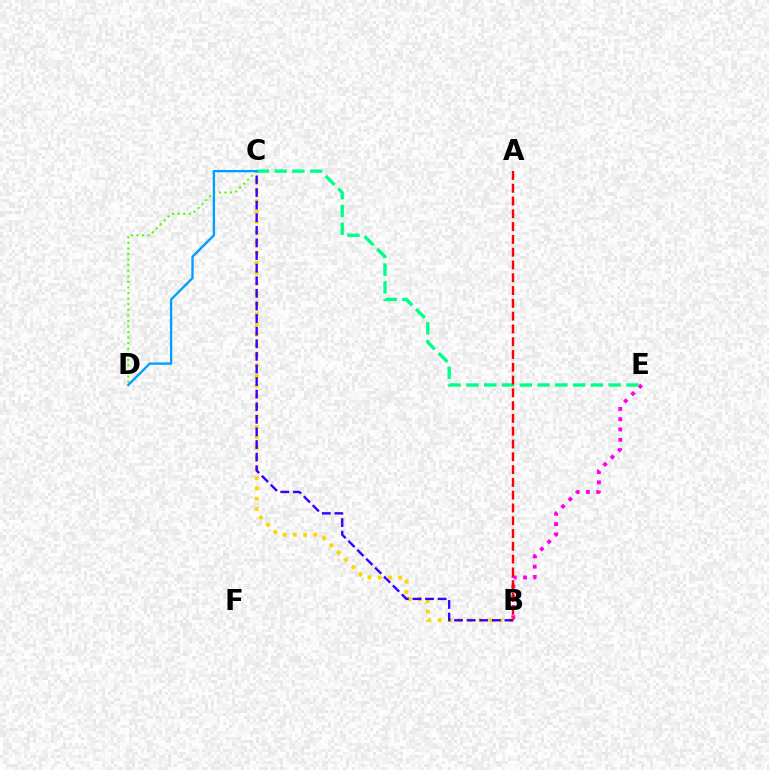{('B', 'E'): [{'color': '#ff00ed', 'line_style': 'dotted', 'thickness': 2.79}], ('C', 'D'): [{'color': '#4fff00', 'line_style': 'dotted', 'thickness': 1.51}, {'color': '#009eff', 'line_style': 'solid', 'thickness': 1.67}], ('B', 'C'): [{'color': '#ffd500', 'line_style': 'dotted', 'thickness': 2.79}, {'color': '#3700ff', 'line_style': 'dashed', 'thickness': 1.71}], ('C', 'E'): [{'color': '#00ff86', 'line_style': 'dashed', 'thickness': 2.42}], ('A', 'B'): [{'color': '#ff0000', 'line_style': 'dashed', 'thickness': 1.74}]}